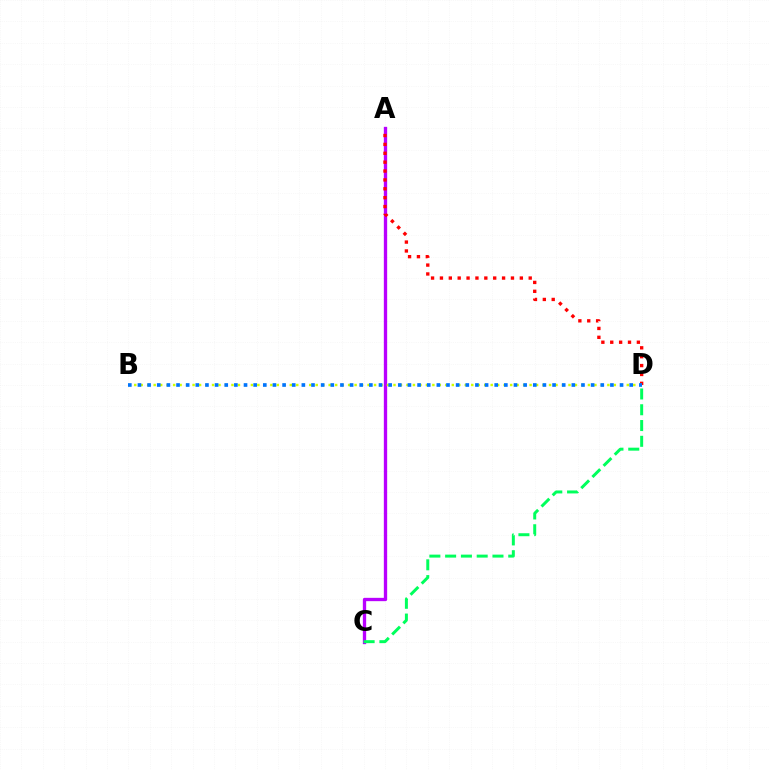{('A', 'C'): [{'color': '#b900ff', 'line_style': 'solid', 'thickness': 2.39}], ('C', 'D'): [{'color': '#00ff5c', 'line_style': 'dashed', 'thickness': 2.14}], ('A', 'D'): [{'color': '#ff0000', 'line_style': 'dotted', 'thickness': 2.41}], ('B', 'D'): [{'color': '#d1ff00', 'line_style': 'dotted', 'thickness': 1.76}, {'color': '#0074ff', 'line_style': 'dotted', 'thickness': 2.62}]}